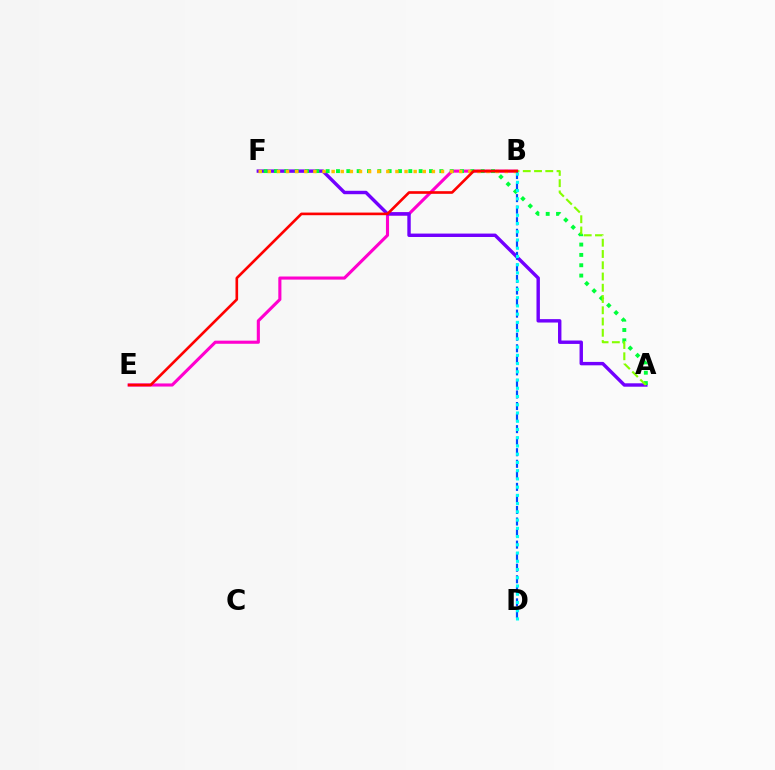{('B', 'E'): [{'color': '#ff00cf', 'line_style': 'solid', 'thickness': 2.24}, {'color': '#ff0000', 'line_style': 'solid', 'thickness': 1.9}], ('A', 'F'): [{'color': '#7200ff', 'line_style': 'solid', 'thickness': 2.46}, {'color': '#00ff39', 'line_style': 'dotted', 'thickness': 2.81}], ('B', 'F'): [{'color': '#ffbd00', 'line_style': 'dotted', 'thickness': 2.48}], ('A', 'B'): [{'color': '#84ff00', 'line_style': 'dashed', 'thickness': 1.53}], ('B', 'D'): [{'color': '#004bff', 'line_style': 'dashed', 'thickness': 1.57}, {'color': '#00fff6', 'line_style': 'dotted', 'thickness': 2.24}]}